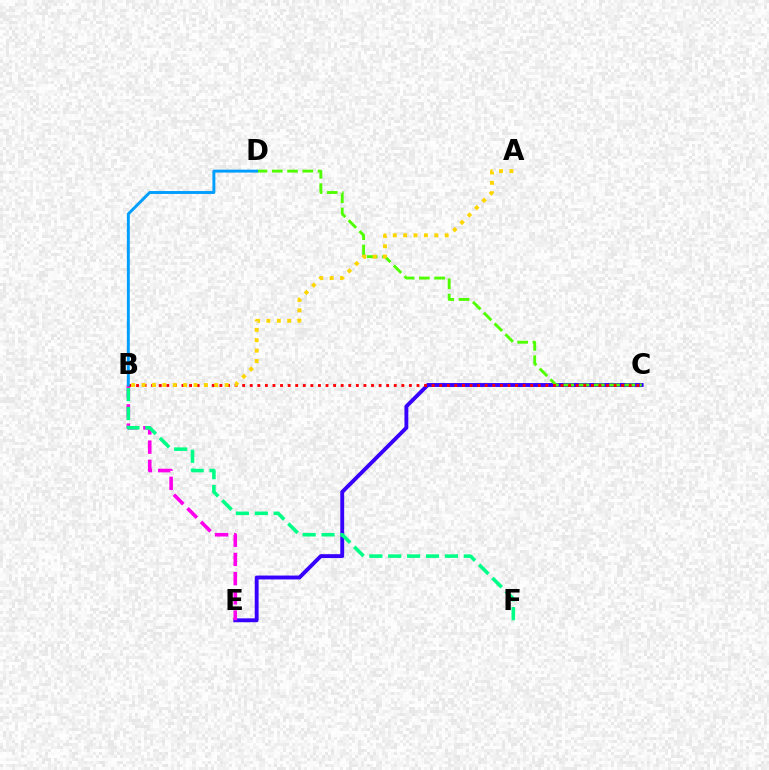{('C', 'E'): [{'color': '#3700ff', 'line_style': 'solid', 'thickness': 2.79}], ('C', 'D'): [{'color': '#4fff00', 'line_style': 'dashed', 'thickness': 2.07}], ('B', 'E'): [{'color': '#ff00ed', 'line_style': 'dashed', 'thickness': 2.61}], ('B', 'C'): [{'color': '#ff0000', 'line_style': 'dotted', 'thickness': 2.06}], ('A', 'B'): [{'color': '#ffd500', 'line_style': 'dotted', 'thickness': 2.82}], ('B', 'F'): [{'color': '#00ff86', 'line_style': 'dashed', 'thickness': 2.57}], ('B', 'D'): [{'color': '#009eff', 'line_style': 'solid', 'thickness': 2.1}]}